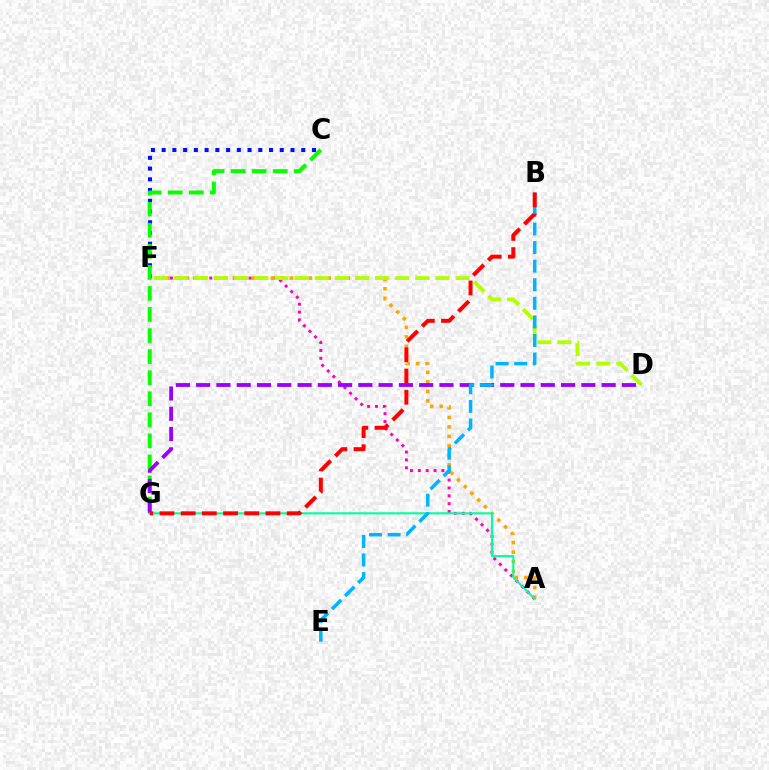{('A', 'F'): [{'color': '#ff00bd', 'line_style': 'dotted', 'thickness': 2.14}, {'color': '#ffa500', 'line_style': 'dotted', 'thickness': 2.58}], ('C', 'F'): [{'color': '#0010ff', 'line_style': 'dotted', 'thickness': 2.92}], ('C', 'G'): [{'color': '#08ff00', 'line_style': 'dashed', 'thickness': 2.86}], ('D', 'G'): [{'color': '#9b00ff', 'line_style': 'dashed', 'thickness': 2.75}], ('A', 'G'): [{'color': '#00ff9d', 'line_style': 'solid', 'thickness': 1.51}], ('D', 'F'): [{'color': '#b3ff00', 'line_style': 'dashed', 'thickness': 2.73}], ('B', 'E'): [{'color': '#00b5ff', 'line_style': 'dashed', 'thickness': 2.52}], ('B', 'G'): [{'color': '#ff0000', 'line_style': 'dashed', 'thickness': 2.88}]}